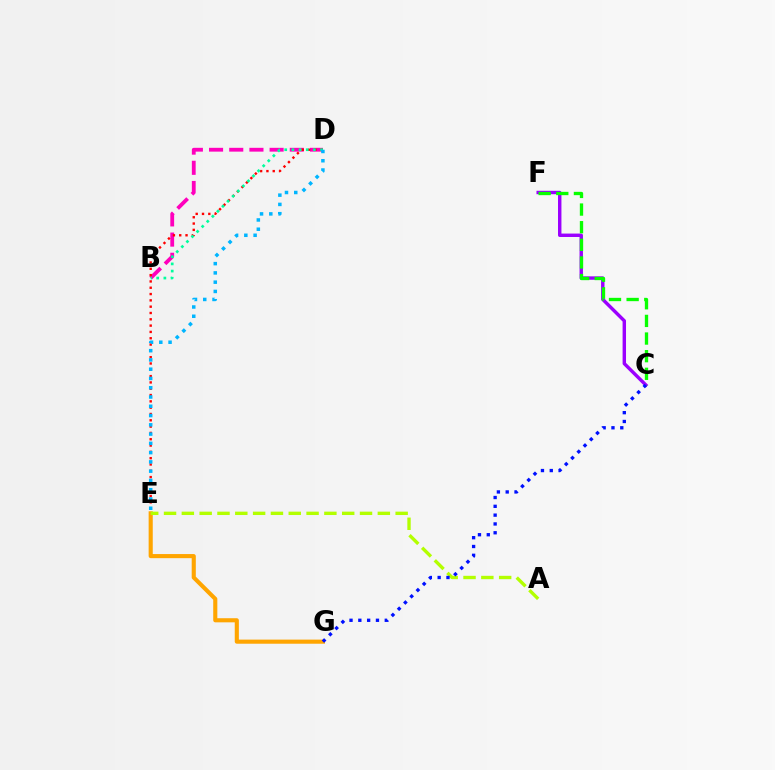{('C', 'F'): [{'color': '#9b00ff', 'line_style': 'solid', 'thickness': 2.46}, {'color': '#08ff00', 'line_style': 'dashed', 'thickness': 2.4}], ('E', 'G'): [{'color': '#ffa500', 'line_style': 'solid', 'thickness': 2.96}], ('B', 'D'): [{'color': '#ff00bd', 'line_style': 'dashed', 'thickness': 2.74}, {'color': '#00ff9d', 'line_style': 'dotted', 'thickness': 1.95}], ('A', 'E'): [{'color': '#b3ff00', 'line_style': 'dashed', 'thickness': 2.42}], ('C', 'G'): [{'color': '#0010ff', 'line_style': 'dotted', 'thickness': 2.39}], ('D', 'E'): [{'color': '#ff0000', 'line_style': 'dotted', 'thickness': 1.71}, {'color': '#00b5ff', 'line_style': 'dotted', 'thickness': 2.52}]}